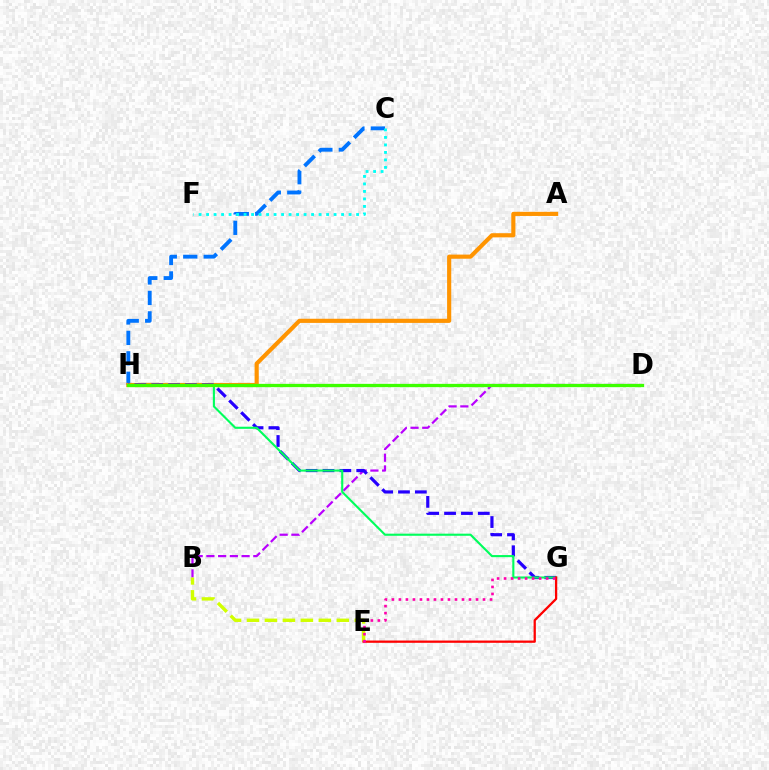{('B', 'D'): [{'color': '#b900ff', 'line_style': 'dashed', 'thickness': 1.59}], ('B', 'E'): [{'color': '#d1ff00', 'line_style': 'dashed', 'thickness': 2.44}], ('C', 'H'): [{'color': '#0074ff', 'line_style': 'dashed', 'thickness': 2.78}], ('A', 'H'): [{'color': '#ff9400', 'line_style': 'solid', 'thickness': 2.98}], ('G', 'H'): [{'color': '#2500ff', 'line_style': 'dashed', 'thickness': 2.29}, {'color': '#00ff5c', 'line_style': 'solid', 'thickness': 1.52}], ('E', 'G'): [{'color': '#ff0000', 'line_style': 'solid', 'thickness': 1.64}, {'color': '#ff00ac', 'line_style': 'dotted', 'thickness': 1.9}], ('C', 'F'): [{'color': '#00fff6', 'line_style': 'dotted', 'thickness': 2.04}], ('D', 'H'): [{'color': '#3dff00', 'line_style': 'solid', 'thickness': 2.37}]}